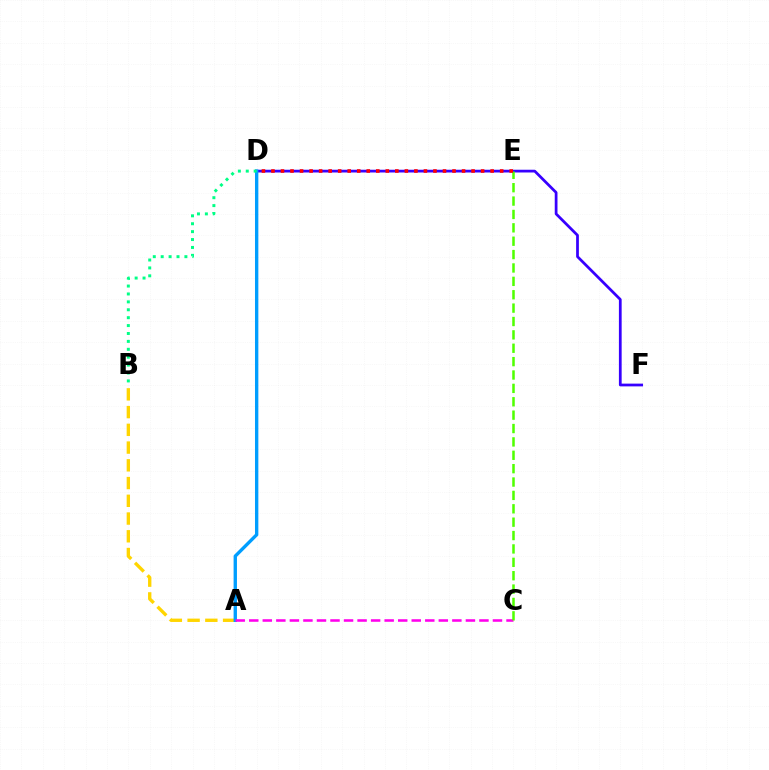{('D', 'F'): [{'color': '#3700ff', 'line_style': 'solid', 'thickness': 1.98}], ('A', 'B'): [{'color': '#ffd500', 'line_style': 'dashed', 'thickness': 2.41}], ('A', 'D'): [{'color': '#009eff', 'line_style': 'solid', 'thickness': 2.42}], ('A', 'C'): [{'color': '#ff00ed', 'line_style': 'dashed', 'thickness': 1.84}], ('C', 'E'): [{'color': '#4fff00', 'line_style': 'dashed', 'thickness': 1.82}], ('B', 'D'): [{'color': '#00ff86', 'line_style': 'dotted', 'thickness': 2.15}], ('D', 'E'): [{'color': '#ff0000', 'line_style': 'dotted', 'thickness': 2.59}]}